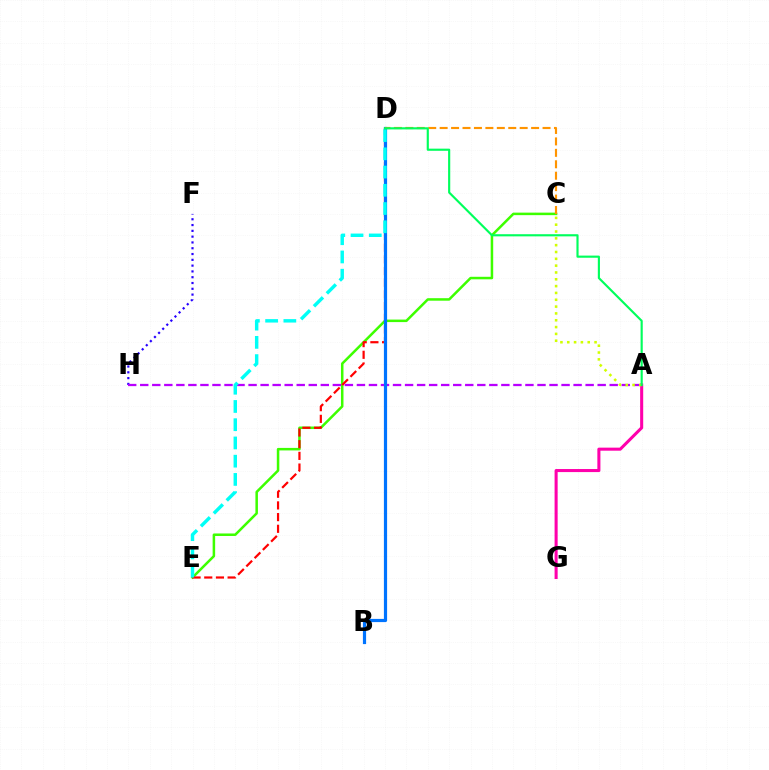{('F', 'H'): [{'color': '#2500ff', 'line_style': 'dotted', 'thickness': 1.57}], ('C', 'E'): [{'color': '#3dff00', 'line_style': 'solid', 'thickness': 1.81}], ('D', 'E'): [{'color': '#ff0000', 'line_style': 'dashed', 'thickness': 1.59}, {'color': '#00fff6', 'line_style': 'dashed', 'thickness': 2.48}], ('A', 'H'): [{'color': '#b900ff', 'line_style': 'dashed', 'thickness': 1.64}], ('B', 'D'): [{'color': '#0074ff', 'line_style': 'solid', 'thickness': 2.3}], ('C', 'D'): [{'color': '#ff9400', 'line_style': 'dashed', 'thickness': 1.55}], ('A', 'G'): [{'color': '#ff00ac', 'line_style': 'solid', 'thickness': 2.2}], ('A', 'C'): [{'color': '#d1ff00', 'line_style': 'dotted', 'thickness': 1.85}], ('A', 'D'): [{'color': '#00ff5c', 'line_style': 'solid', 'thickness': 1.55}]}